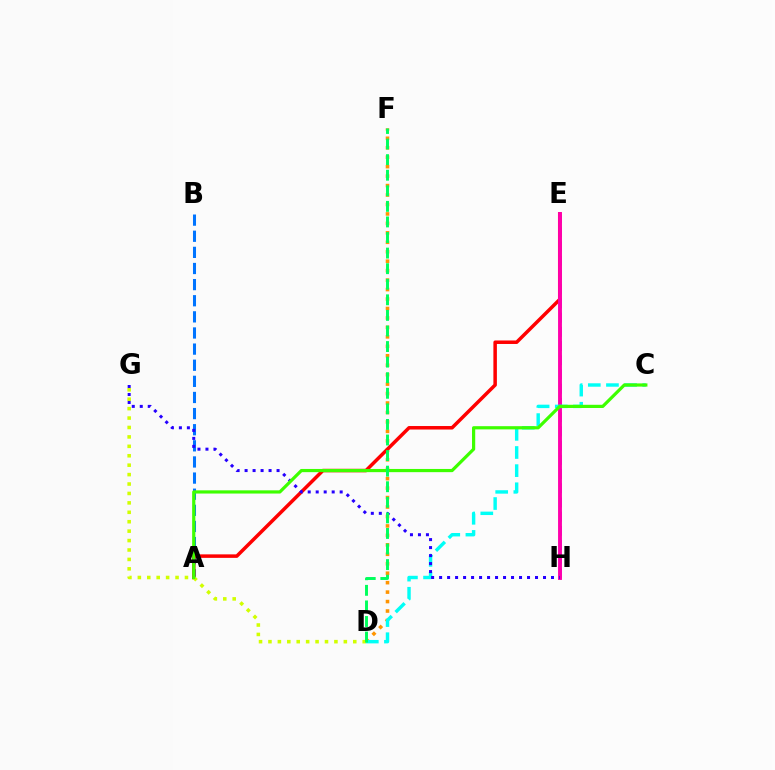{('A', 'B'): [{'color': '#0074ff', 'line_style': 'dashed', 'thickness': 2.19}], ('D', 'F'): [{'color': '#ff9400', 'line_style': 'dotted', 'thickness': 2.57}, {'color': '#00ff5c', 'line_style': 'dashed', 'thickness': 2.12}], ('E', 'H'): [{'color': '#b900ff', 'line_style': 'dashed', 'thickness': 1.93}, {'color': '#ff00ac', 'line_style': 'solid', 'thickness': 2.8}], ('A', 'E'): [{'color': '#ff0000', 'line_style': 'solid', 'thickness': 2.52}], ('D', 'G'): [{'color': '#d1ff00', 'line_style': 'dotted', 'thickness': 2.56}], ('C', 'D'): [{'color': '#00fff6', 'line_style': 'dashed', 'thickness': 2.46}], ('G', 'H'): [{'color': '#2500ff', 'line_style': 'dotted', 'thickness': 2.17}], ('A', 'C'): [{'color': '#3dff00', 'line_style': 'solid', 'thickness': 2.3}]}